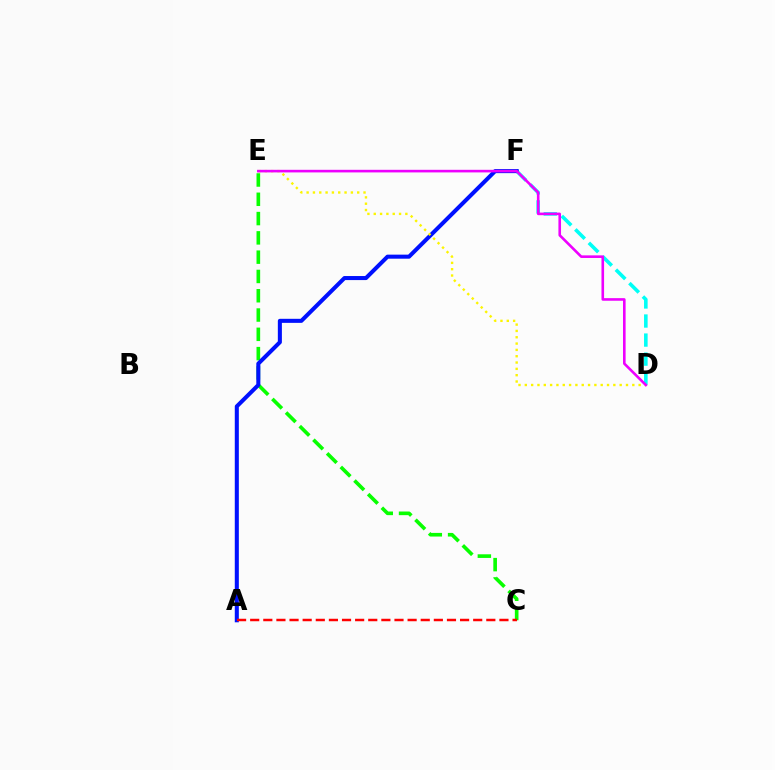{('D', 'F'): [{'color': '#00fff6', 'line_style': 'dashed', 'thickness': 2.59}], ('C', 'E'): [{'color': '#08ff00', 'line_style': 'dashed', 'thickness': 2.62}], ('A', 'F'): [{'color': '#0010ff', 'line_style': 'solid', 'thickness': 2.92}], ('D', 'E'): [{'color': '#fcf500', 'line_style': 'dotted', 'thickness': 1.72}, {'color': '#ee00ff', 'line_style': 'solid', 'thickness': 1.87}], ('A', 'C'): [{'color': '#ff0000', 'line_style': 'dashed', 'thickness': 1.78}]}